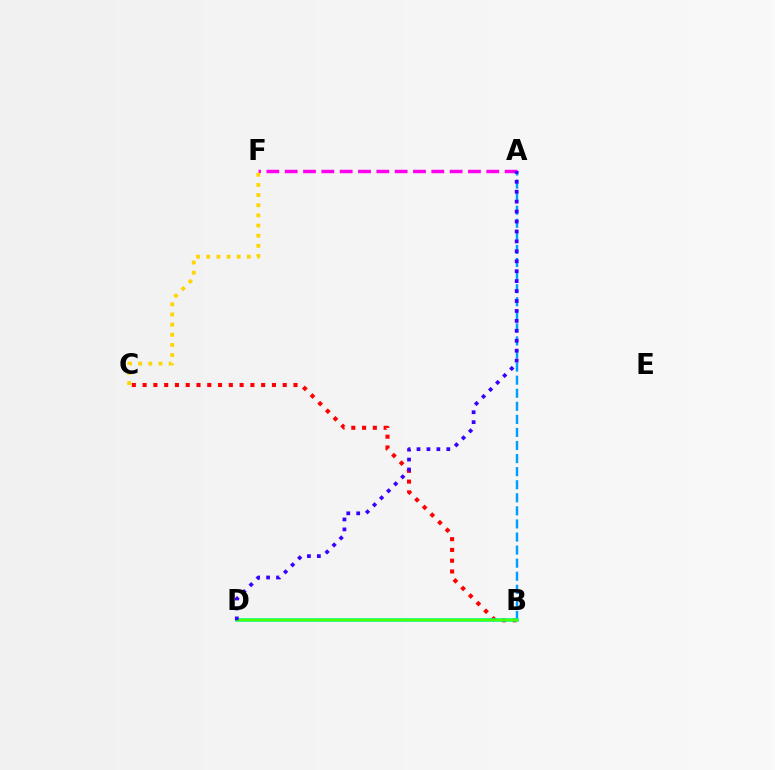{('B', 'C'): [{'color': '#ff0000', 'line_style': 'dotted', 'thickness': 2.93}], ('A', 'B'): [{'color': '#009eff', 'line_style': 'dashed', 'thickness': 1.78}], ('A', 'F'): [{'color': '#ff00ed', 'line_style': 'dashed', 'thickness': 2.49}], ('B', 'D'): [{'color': '#00ff86', 'line_style': 'solid', 'thickness': 2.59}, {'color': '#4fff00', 'line_style': 'solid', 'thickness': 1.6}], ('A', 'D'): [{'color': '#3700ff', 'line_style': 'dotted', 'thickness': 2.7}], ('C', 'F'): [{'color': '#ffd500', 'line_style': 'dotted', 'thickness': 2.76}]}